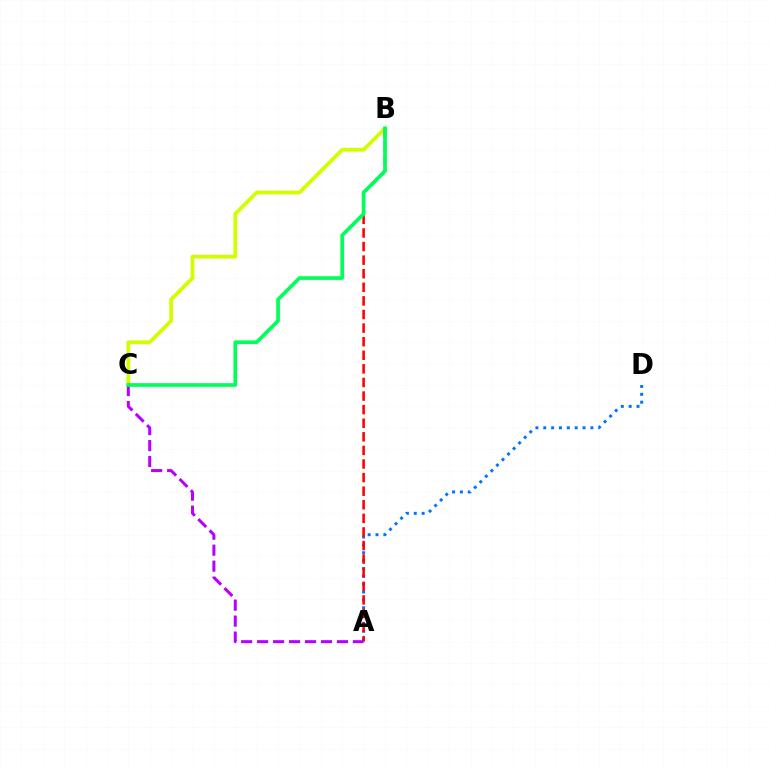{('B', 'C'): [{'color': '#d1ff00', 'line_style': 'solid', 'thickness': 2.72}, {'color': '#00ff5c', 'line_style': 'solid', 'thickness': 2.65}], ('A', 'D'): [{'color': '#0074ff', 'line_style': 'dotted', 'thickness': 2.13}], ('A', 'B'): [{'color': '#ff0000', 'line_style': 'dashed', 'thickness': 1.85}], ('A', 'C'): [{'color': '#b900ff', 'line_style': 'dashed', 'thickness': 2.17}]}